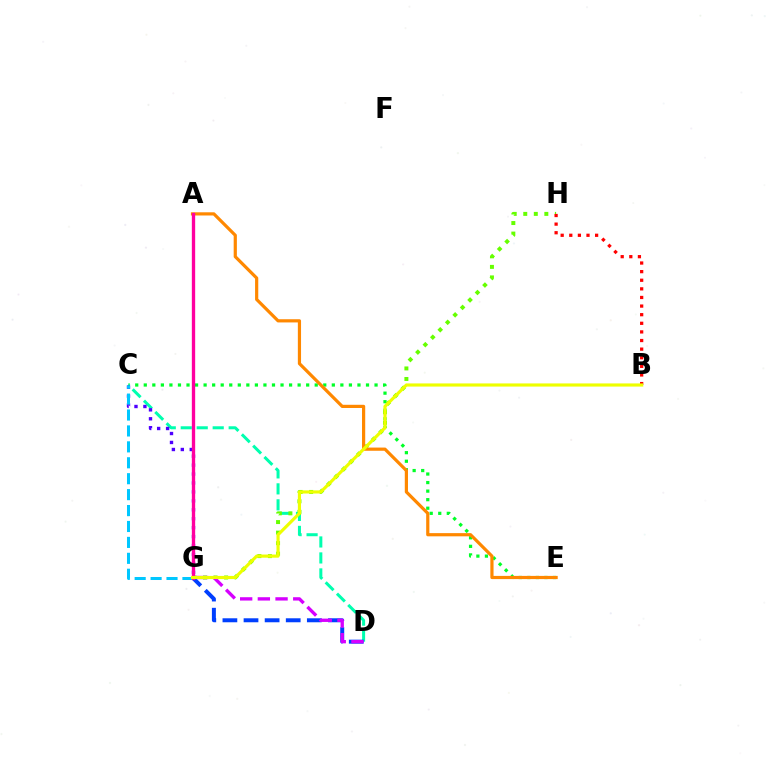{('C', 'E'): [{'color': '#00ff27', 'line_style': 'dotted', 'thickness': 2.32}], ('C', 'D'): [{'color': '#00ffaf', 'line_style': 'dashed', 'thickness': 2.17}], ('G', 'H'): [{'color': '#66ff00', 'line_style': 'dotted', 'thickness': 2.86}], ('A', 'E'): [{'color': '#ff8800', 'line_style': 'solid', 'thickness': 2.3}], ('D', 'G'): [{'color': '#003fff', 'line_style': 'dashed', 'thickness': 2.87}, {'color': '#d600ff', 'line_style': 'dashed', 'thickness': 2.4}], ('C', 'G'): [{'color': '#4f00ff', 'line_style': 'dotted', 'thickness': 2.43}, {'color': '#00c7ff', 'line_style': 'dashed', 'thickness': 2.16}], ('B', 'H'): [{'color': '#ff0000', 'line_style': 'dotted', 'thickness': 2.34}], ('A', 'G'): [{'color': '#ff00a0', 'line_style': 'solid', 'thickness': 2.4}], ('B', 'G'): [{'color': '#eeff00', 'line_style': 'solid', 'thickness': 2.27}]}